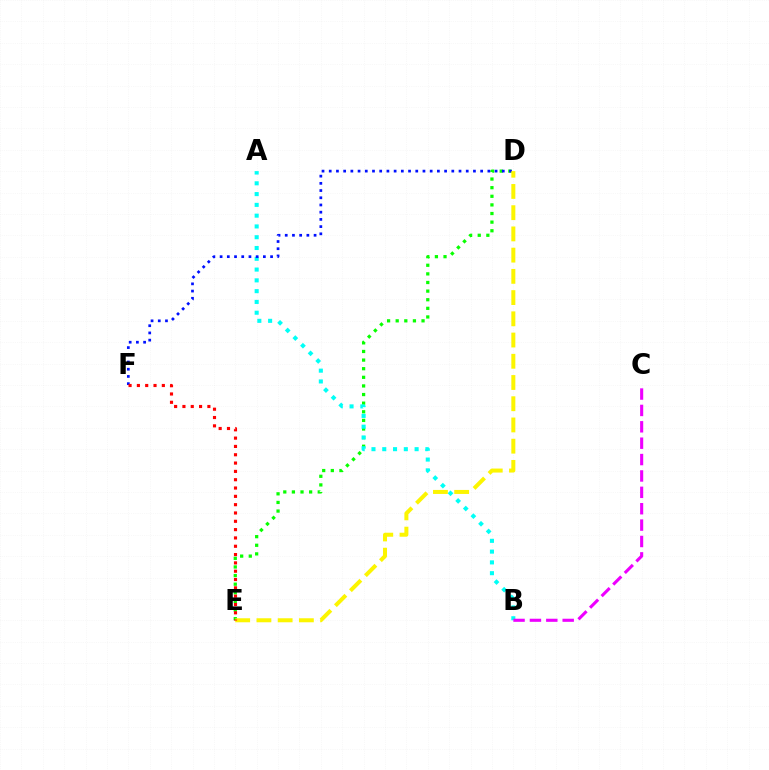{('D', 'E'): [{'color': '#08ff00', 'line_style': 'dotted', 'thickness': 2.34}, {'color': '#fcf500', 'line_style': 'dashed', 'thickness': 2.88}], ('A', 'B'): [{'color': '#00fff6', 'line_style': 'dotted', 'thickness': 2.93}], ('D', 'F'): [{'color': '#0010ff', 'line_style': 'dotted', 'thickness': 1.96}], ('E', 'F'): [{'color': '#ff0000', 'line_style': 'dotted', 'thickness': 2.26}], ('B', 'C'): [{'color': '#ee00ff', 'line_style': 'dashed', 'thickness': 2.23}]}